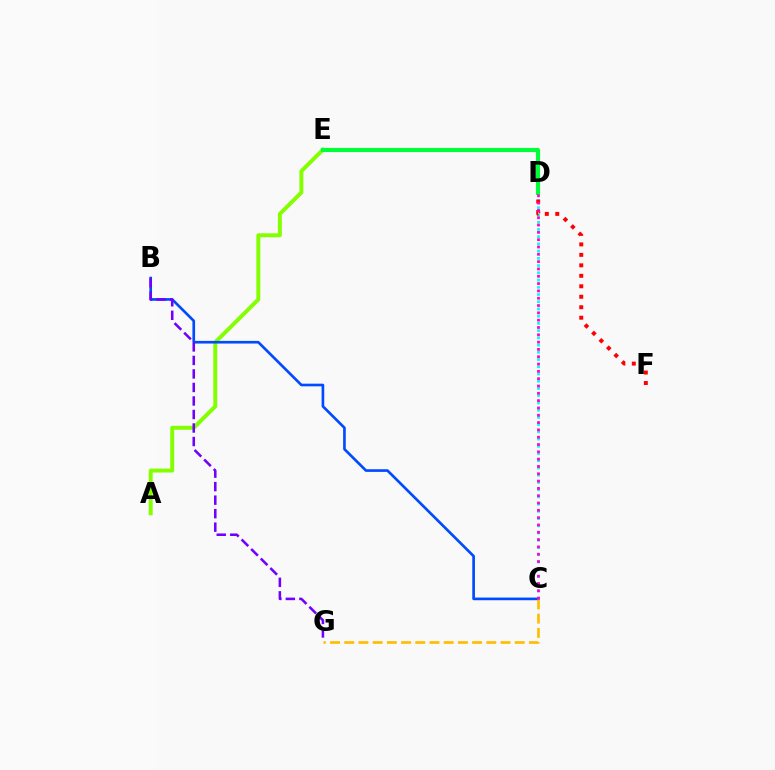{('A', 'E'): [{'color': '#84ff00', 'line_style': 'solid', 'thickness': 2.83}], ('C', 'D'): [{'color': '#00fff6', 'line_style': 'dotted', 'thickness': 1.96}, {'color': '#ff00cf', 'line_style': 'dotted', 'thickness': 1.99}], ('B', 'C'): [{'color': '#004bff', 'line_style': 'solid', 'thickness': 1.92}], ('B', 'G'): [{'color': '#7200ff', 'line_style': 'dashed', 'thickness': 1.84}], ('D', 'F'): [{'color': '#ff0000', 'line_style': 'dotted', 'thickness': 2.85}], ('C', 'G'): [{'color': '#ffbd00', 'line_style': 'dashed', 'thickness': 1.93}], ('D', 'E'): [{'color': '#00ff39', 'line_style': 'solid', 'thickness': 2.98}]}